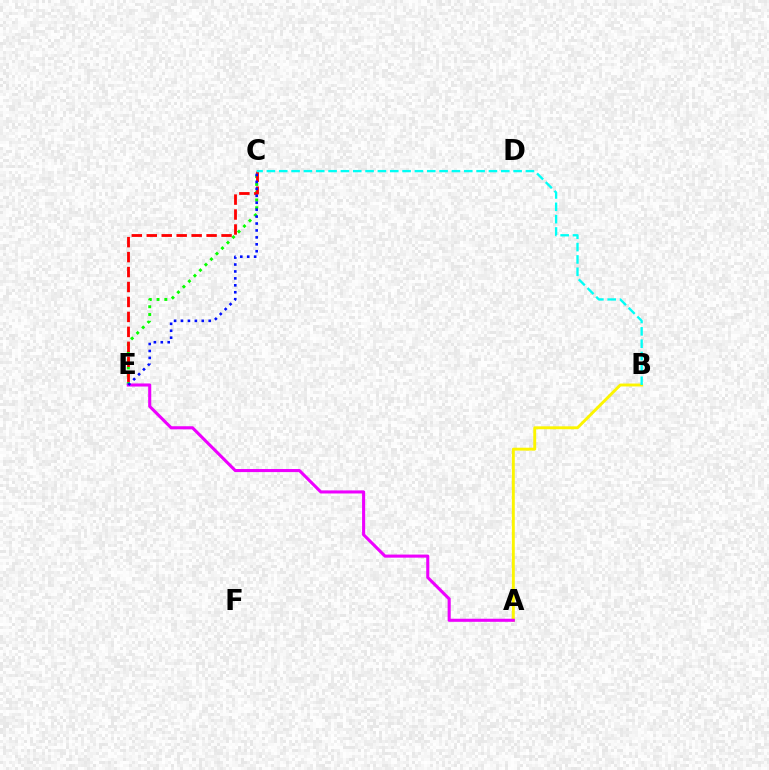{('C', 'E'): [{'color': '#08ff00', 'line_style': 'dotted', 'thickness': 2.12}, {'color': '#ff0000', 'line_style': 'dashed', 'thickness': 2.03}, {'color': '#0010ff', 'line_style': 'dotted', 'thickness': 1.88}], ('A', 'B'): [{'color': '#fcf500', 'line_style': 'solid', 'thickness': 2.09}], ('A', 'E'): [{'color': '#ee00ff', 'line_style': 'solid', 'thickness': 2.22}], ('B', 'C'): [{'color': '#00fff6', 'line_style': 'dashed', 'thickness': 1.68}]}